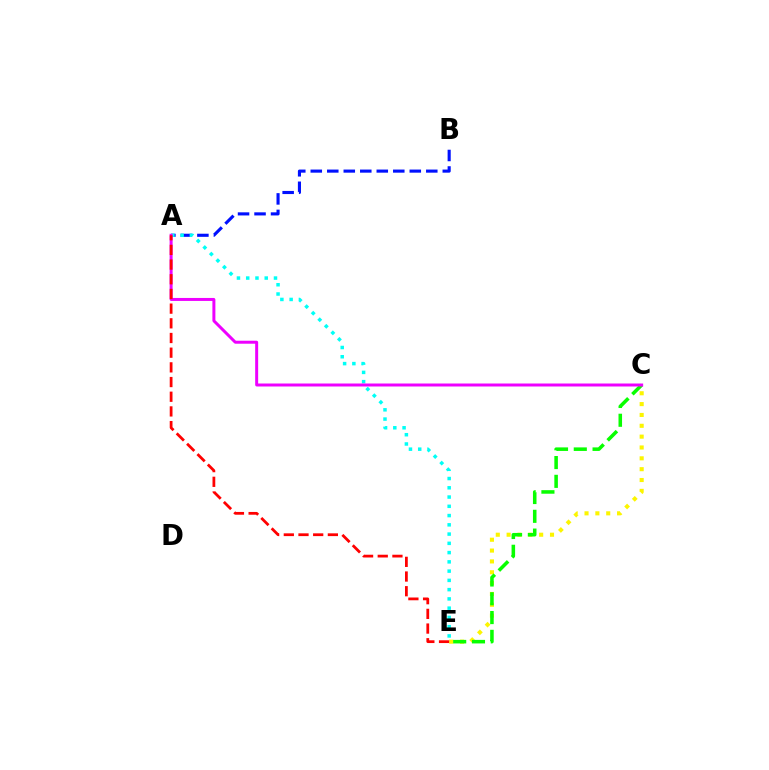{('C', 'E'): [{'color': '#fcf500', 'line_style': 'dotted', 'thickness': 2.95}, {'color': '#08ff00', 'line_style': 'dashed', 'thickness': 2.55}], ('A', 'B'): [{'color': '#0010ff', 'line_style': 'dashed', 'thickness': 2.24}], ('A', 'E'): [{'color': '#00fff6', 'line_style': 'dotted', 'thickness': 2.52}, {'color': '#ff0000', 'line_style': 'dashed', 'thickness': 1.99}], ('A', 'C'): [{'color': '#ee00ff', 'line_style': 'solid', 'thickness': 2.15}]}